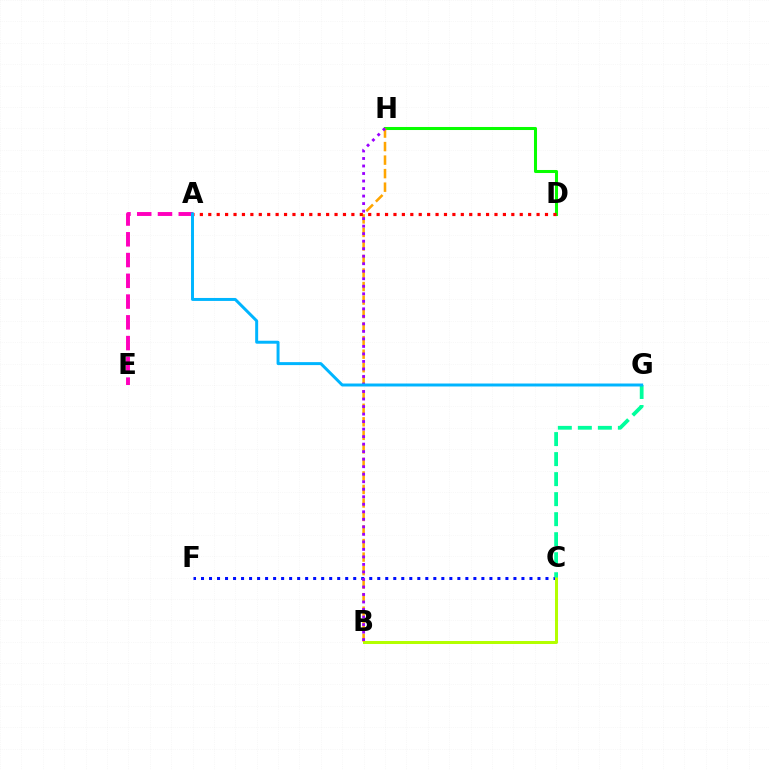{('C', 'F'): [{'color': '#0010ff', 'line_style': 'dotted', 'thickness': 2.18}], ('B', 'C'): [{'color': '#b3ff00', 'line_style': 'solid', 'thickness': 2.17}], ('D', 'H'): [{'color': '#08ff00', 'line_style': 'solid', 'thickness': 2.19}], ('B', 'H'): [{'color': '#ffa500', 'line_style': 'dashed', 'thickness': 1.84}, {'color': '#9b00ff', 'line_style': 'dotted', 'thickness': 2.04}], ('A', 'D'): [{'color': '#ff0000', 'line_style': 'dotted', 'thickness': 2.29}], ('A', 'E'): [{'color': '#ff00bd', 'line_style': 'dashed', 'thickness': 2.82}], ('C', 'G'): [{'color': '#00ff9d', 'line_style': 'dashed', 'thickness': 2.72}], ('A', 'G'): [{'color': '#00b5ff', 'line_style': 'solid', 'thickness': 2.14}]}